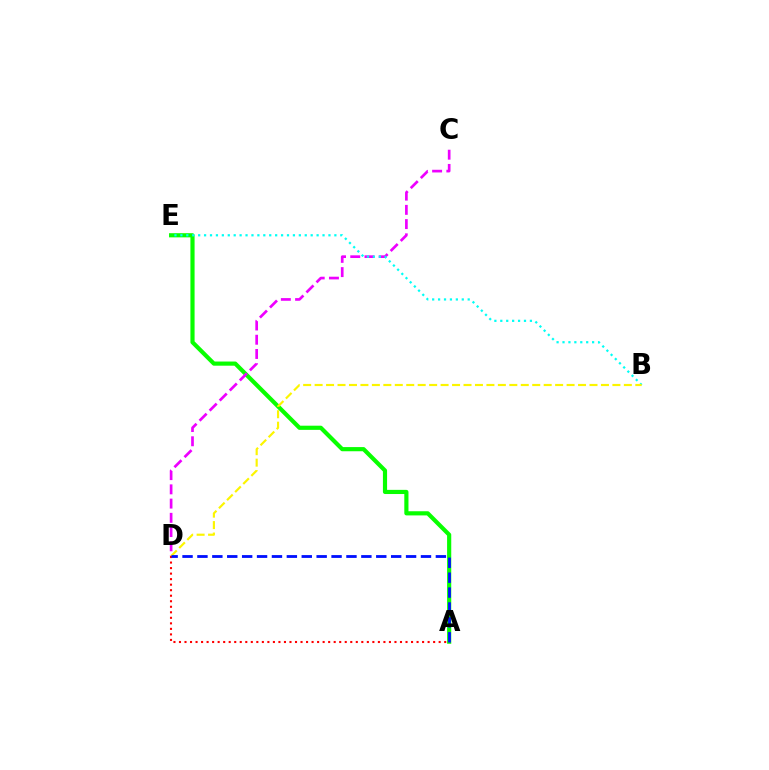{('A', 'E'): [{'color': '#08ff00', 'line_style': 'solid', 'thickness': 3.0}], ('C', 'D'): [{'color': '#ee00ff', 'line_style': 'dashed', 'thickness': 1.93}], ('B', 'E'): [{'color': '#00fff6', 'line_style': 'dotted', 'thickness': 1.61}], ('B', 'D'): [{'color': '#fcf500', 'line_style': 'dashed', 'thickness': 1.56}], ('A', 'D'): [{'color': '#ff0000', 'line_style': 'dotted', 'thickness': 1.5}, {'color': '#0010ff', 'line_style': 'dashed', 'thickness': 2.02}]}